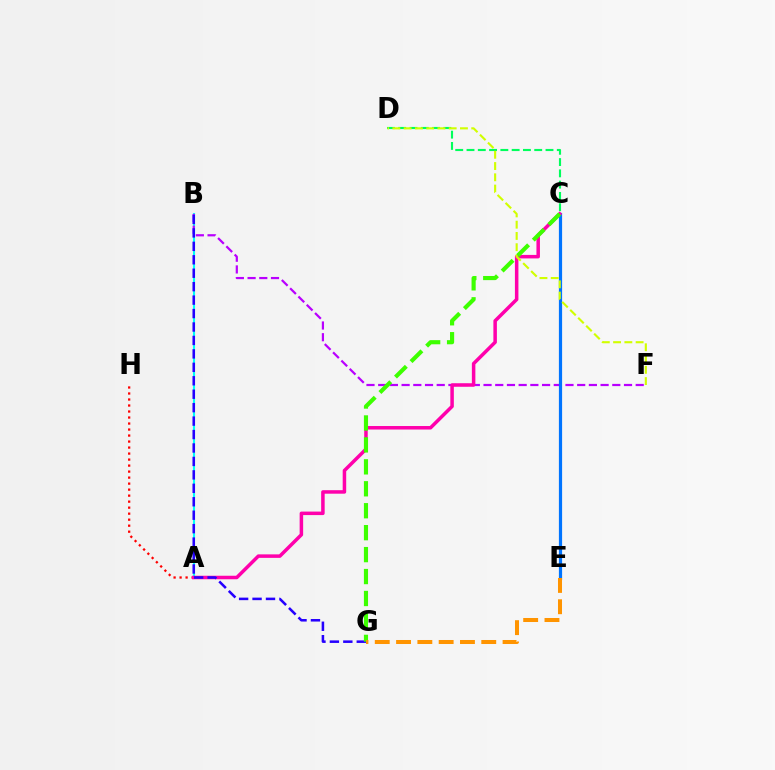{('A', 'B'): [{'color': '#00fff6', 'line_style': 'solid', 'thickness': 1.51}], ('B', 'F'): [{'color': '#b900ff', 'line_style': 'dashed', 'thickness': 1.59}], ('C', 'D'): [{'color': '#00ff5c', 'line_style': 'dashed', 'thickness': 1.53}], ('A', 'H'): [{'color': '#ff0000', 'line_style': 'dotted', 'thickness': 1.63}], ('C', 'E'): [{'color': '#0074ff', 'line_style': 'solid', 'thickness': 2.3}], ('A', 'C'): [{'color': '#ff00ac', 'line_style': 'solid', 'thickness': 2.52}], ('B', 'G'): [{'color': '#2500ff', 'line_style': 'dashed', 'thickness': 1.83}], ('D', 'F'): [{'color': '#d1ff00', 'line_style': 'dashed', 'thickness': 1.53}], ('C', 'G'): [{'color': '#3dff00', 'line_style': 'dashed', 'thickness': 2.98}], ('E', 'G'): [{'color': '#ff9400', 'line_style': 'dashed', 'thickness': 2.89}]}